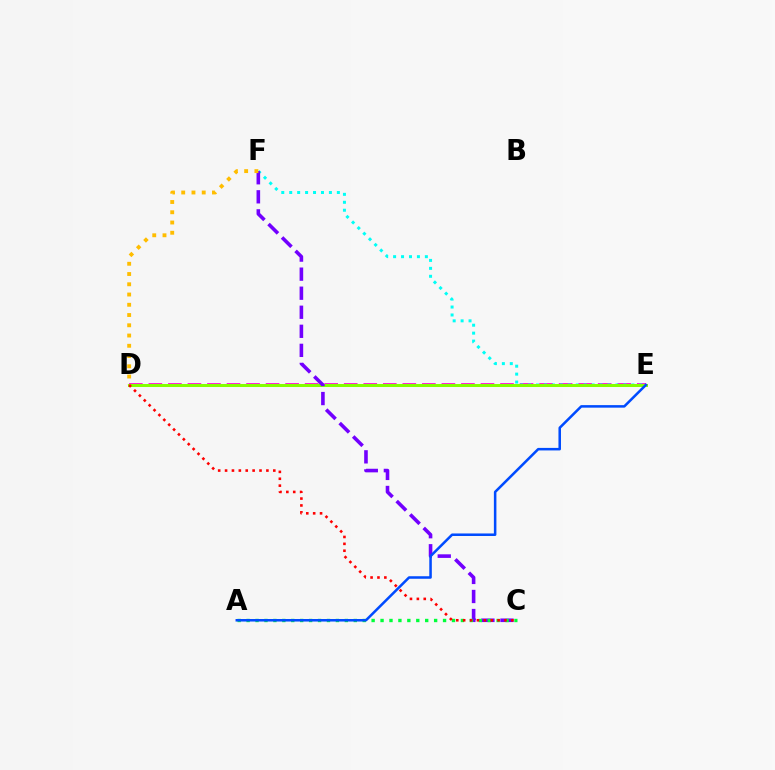{('D', 'E'): [{'color': '#ff00cf', 'line_style': 'dashed', 'thickness': 2.65}, {'color': '#84ff00', 'line_style': 'solid', 'thickness': 2.17}], ('E', 'F'): [{'color': '#00fff6', 'line_style': 'dotted', 'thickness': 2.16}], ('C', 'F'): [{'color': '#7200ff', 'line_style': 'dashed', 'thickness': 2.59}], ('A', 'C'): [{'color': '#00ff39', 'line_style': 'dotted', 'thickness': 2.43}], ('A', 'E'): [{'color': '#004bff', 'line_style': 'solid', 'thickness': 1.82}], ('D', 'F'): [{'color': '#ffbd00', 'line_style': 'dotted', 'thickness': 2.79}], ('C', 'D'): [{'color': '#ff0000', 'line_style': 'dotted', 'thickness': 1.87}]}